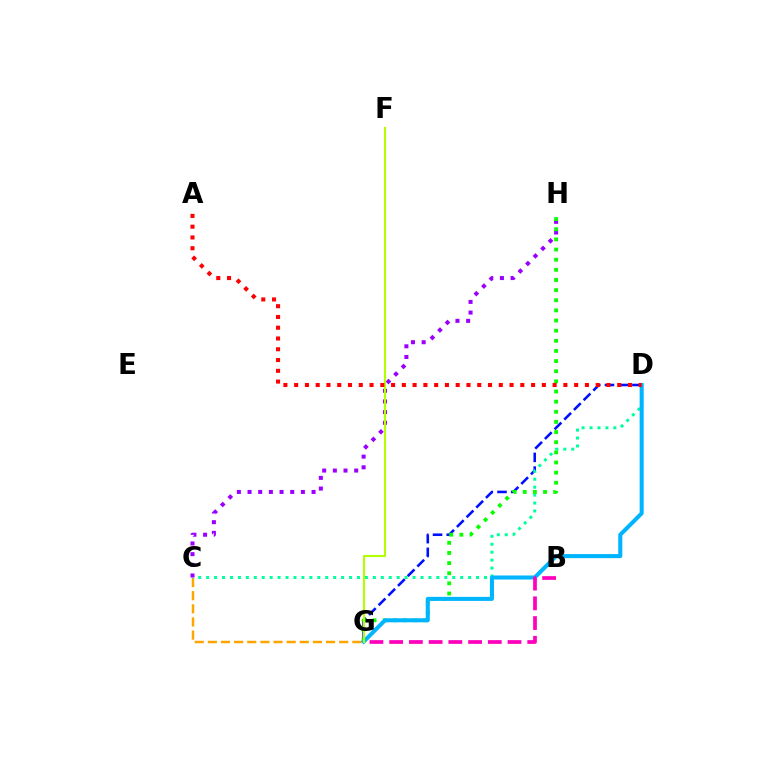{('C', 'G'): [{'color': '#ffa500', 'line_style': 'dashed', 'thickness': 1.78}], ('D', 'G'): [{'color': '#0010ff', 'line_style': 'dashed', 'thickness': 1.86}, {'color': '#00b5ff', 'line_style': 'solid', 'thickness': 2.91}], ('C', 'D'): [{'color': '#00ff9d', 'line_style': 'dotted', 'thickness': 2.16}], ('C', 'H'): [{'color': '#9b00ff', 'line_style': 'dotted', 'thickness': 2.9}], ('G', 'H'): [{'color': '#08ff00', 'line_style': 'dotted', 'thickness': 2.75}], ('B', 'G'): [{'color': '#ff00bd', 'line_style': 'dashed', 'thickness': 2.68}], ('F', 'G'): [{'color': '#b3ff00', 'line_style': 'solid', 'thickness': 1.52}], ('A', 'D'): [{'color': '#ff0000', 'line_style': 'dotted', 'thickness': 2.93}]}